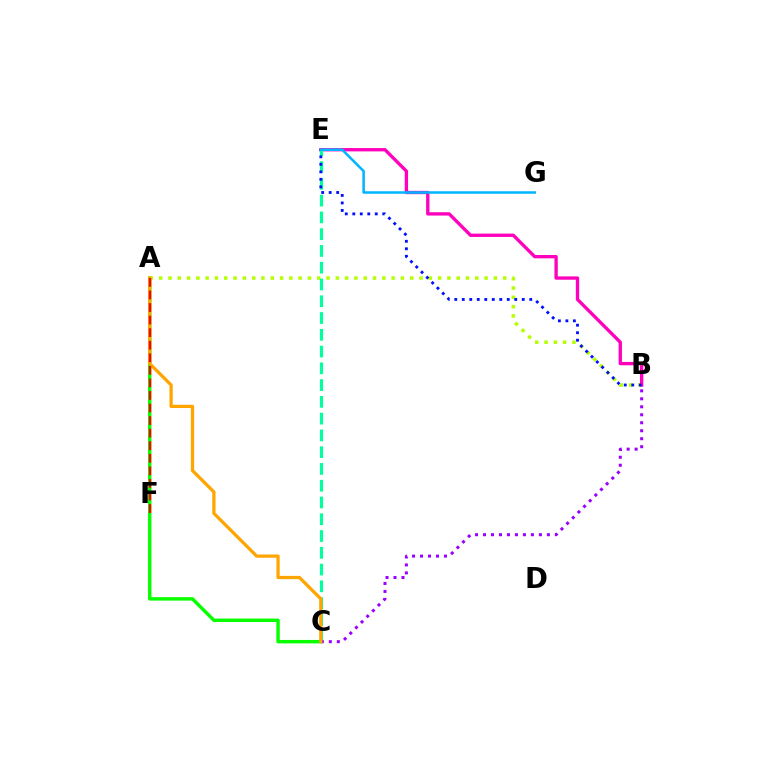{('A', 'C'): [{'color': '#08ff00', 'line_style': 'solid', 'thickness': 2.47}, {'color': '#ffa500', 'line_style': 'solid', 'thickness': 2.35}], ('A', 'B'): [{'color': '#b3ff00', 'line_style': 'dotted', 'thickness': 2.53}], ('B', 'E'): [{'color': '#ff00bd', 'line_style': 'solid', 'thickness': 2.4}, {'color': '#0010ff', 'line_style': 'dotted', 'thickness': 2.04}], ('C', 'E'): [{'color': '#00ff9d', 'line_style': 'dashed', 'thickness': 2.28}], ('B', 'C'): [{'color': '#9b00ff', 'line_style': 'dotted', 'thickness': 2.17}], ('A', 'F'): [{'color': '#ff0000', 'line_style': 'dashed', 'thickness': 1.71}], ('E', 'G'): [{'color': '#00b5ff', 'line_style': 'solid', 'thickness': 1.81}]}